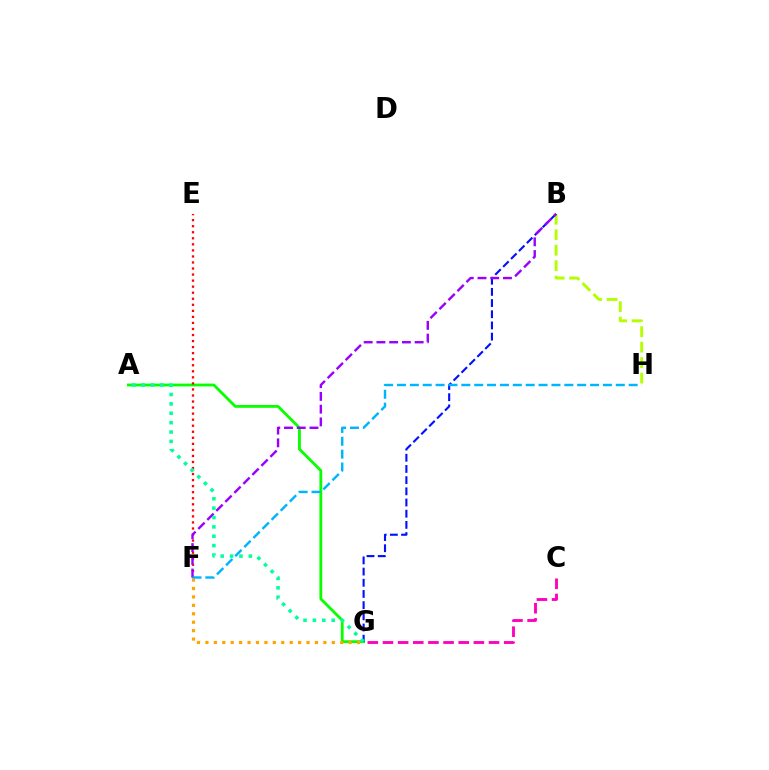{('A', 'G'): [{'color': '#08ff00', 'line_style': 'solid', 'thickness': 2.02}, {'color': '#00ff9d', 'line_style': 'dotted', 'thickness': 2.55}], ('B', 'H'): [{'color': '#b3ff00', 'line_style': 'dashed', 'thickness': 2.1}], ('B', 'G'): [{'color': '#0010ff', 'line_style': 'dashed', 'thickness': 1.52}], ('E', 'F'): [{'color': '#ff0000', 'line_style': 'dotted', 'thickness': 1.64}], ('F', 'G'): [{'color': '#ffa500', 'line_style': 'dotted', 'thickness': 2.29}], ('B', 'F'): [{'color': '#9b00ff', 'line_style': 'dashed', 'thickness': 1.73}], ('C', 'G'): [{'color': '#ff00bd', 'line_style': 'dashed', 'thickness': 2.06}], ('F', 'H'): [{'color': '#00b5ff', 'line_style': 'dashed', 'thickness': 1.75}]}